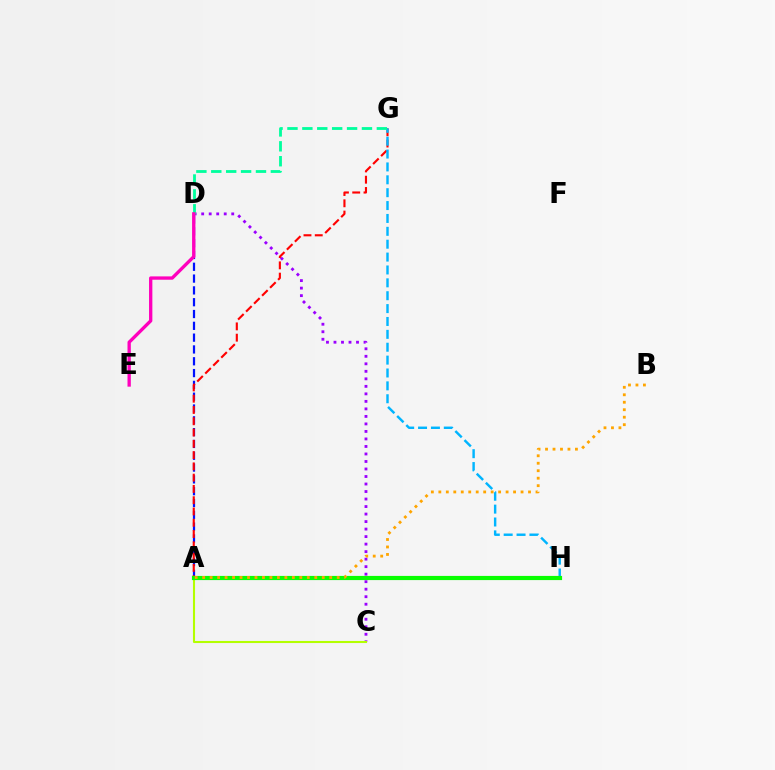{('A', 'D'): [{'color': '#0010ff', 'line_style': 'dashed', 'thickness': 1.6}], ('C', 'D'): [{'color': '#9b00ff', 'line_style': 'dotted', 'thickness': 2.04}], ('A', 'G'): [{'color': '#ff0000', 'line_style': 'dashed', 'thickness': 1.53}], ('G', 'H'): [{'color': '#00b5ff', 'line_style': 'dashed', 'thickness': 1.75}], ('D', 'G'): [{'color': '#00ff9d', 'line_style': 'dashed', 'thickness': 2.02}], ('A', 'C'): [{'color': '#b3ff00', 'line_style': 'solid', 'thickness': 1.5}], ('D', 'E'): [{'color': '#ff00bd', 'line_style': 'solid', 'thickness': 2.39}], ('A', 'H'): [{'color': '#08ff00', 'line_style': 'solid', 'thickness': 3.0}], ('A', 'B'): [{'color': '#ffa500', 'line_style': 'dotted', 'thickness': 2.03}]}